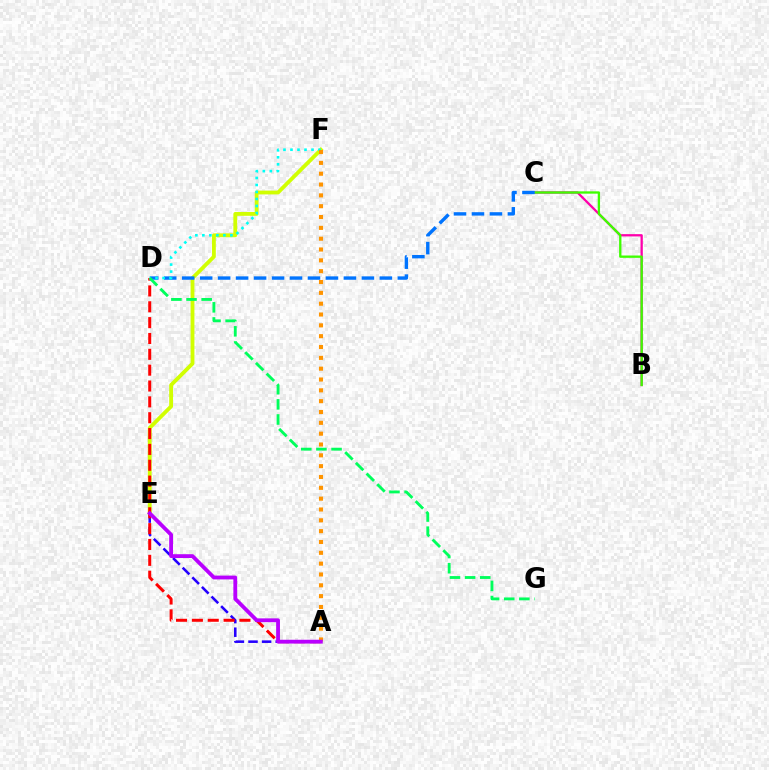{('A', 'E'): [{'color': '#2500ff', 'line_style': 'dashed', 'thickness': 1.85}, {'color': '#b900ff', 'line_style': 'solid', 'thickness': 2.75}], ('B', 'C'): [{'color': '#ff00ac', 'line_style': 'solid', 'thickness': 1.64}, {'color': '#3dff00', 'line_style': 'solid', 'thickness': 1.67}], ('E', 'F'): [{'color': '#d1ff00', 'line_style': 'solid', 'thickness': 2.76}], ('C', 'D'): [{'color': '#0074ff', 'line_style': 'dashed', 'thickness': 2.44}], ('A', 'D'): [{'color': '#ff0000', 'line_style': 'dashed', 'thickness': 2.15}], ('D', 'F'): [{'color': '#00fff6', 'line_style': 'dotted', 'thickness': 1.9}], ('A', 'F'): [{'color': '#ff9400', 'line_style': 'dotted', 'thickness': 2.94}], ('D', 'G'): [{'color': '#00ff5c', 'line_style': 'dashed', 'thickness': 2.05}]}